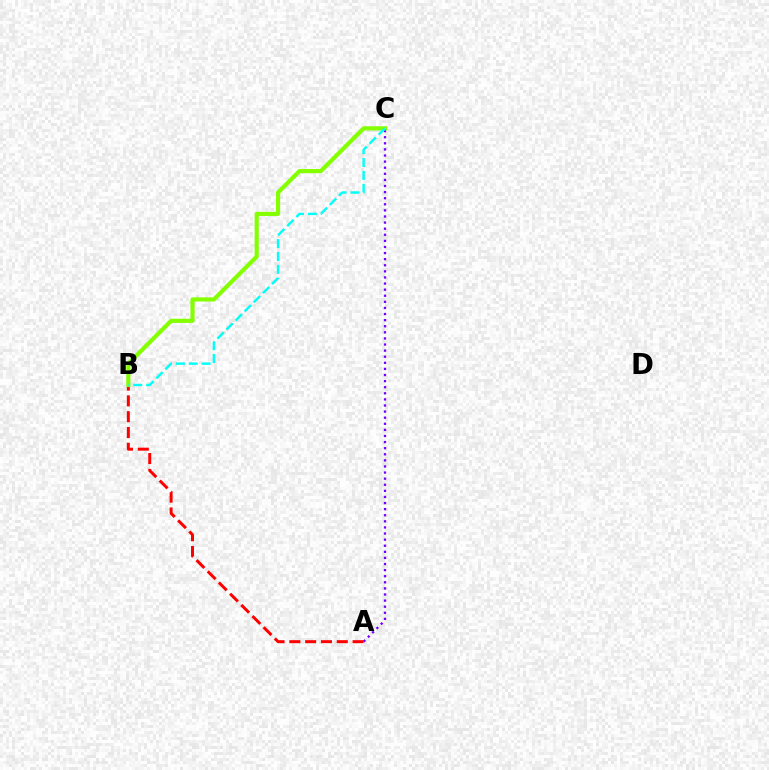{('A', 'C'): [{'color': '#7200ff', 'line_style': 'dotted', 'thickness': 1.66}], ('A', 'B'): [{'color': '#ff0000', 'line_style': 'dashed', 'thickness': 2.15}], ('B', 'C'): [{'color': '#84ff00', 'line_style': 'solid', 'thickness': 2.98}, {'color': '#00fff6', 'line_style': 'dashed', 'thickness': 1.75}]}